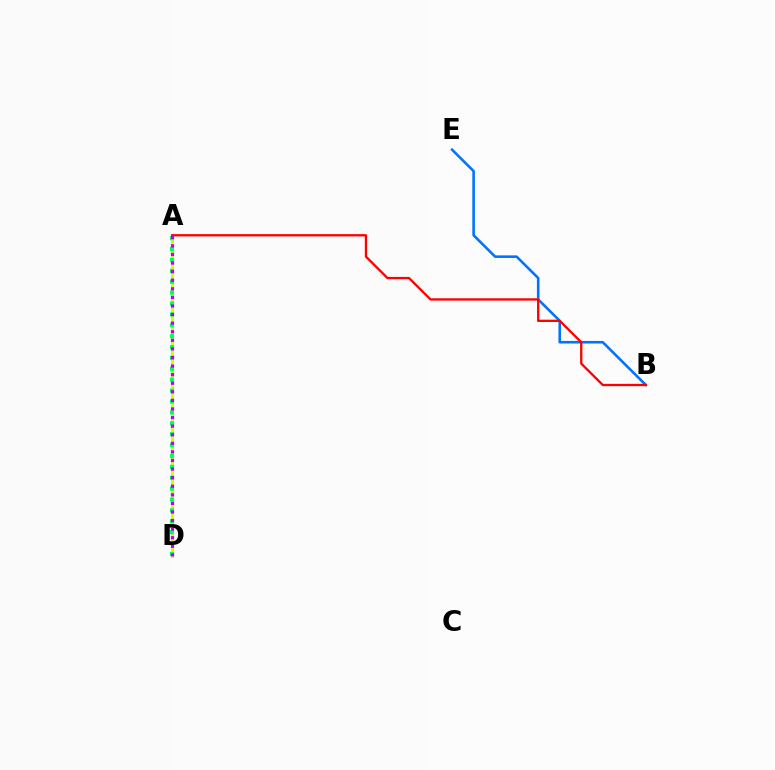{('A', 'D'): [{'color': '#d1ff00', 'line_style': 'solid', 'thickness': 2.11}, {'color': '#00ff5c', 'line_style': 'dotted', 'thickness': 2.96}, {'color': '#b900ff', 'line_style': 'dotted', 'thickness': 2.33}], ('B', 'E'): [{'color': '#0074ff', 'line_style': 'solid', 'thickness': 1.86}], ('A', 'B'): [{'color': '#ff0000', 'line_style': 'solid', 'thickness': 1.67}]}